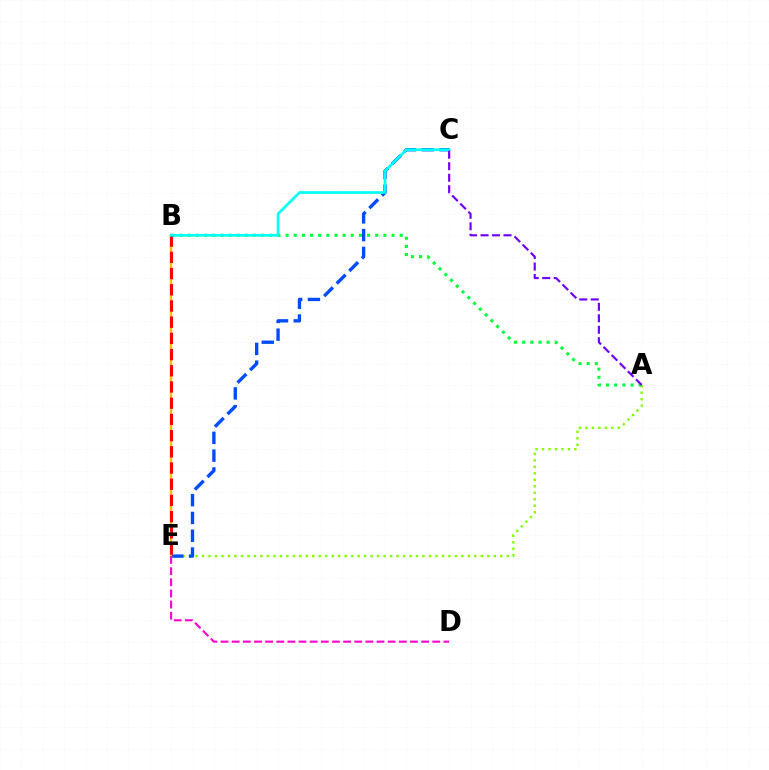{('A', 'E'): [{'color': '#84ff00', 'line_style': 'dotted', 'thickness': 1.76}], ('C', 'E'): [{'color': '#004bff', 'line_style': 'dashed', 'thickness': 2.42}], ('A', 'B'): [{'color': '#00ff39', 'line_style': 'dotted', 'thickness': 2.21}], ('B', 'E'): [{'color': '#ffbd00', 'line_style': 'solid', 'thickness': 1.71}, {'color': '#ff0000', 'line_style': 'dashed', 'thickness': 2.2}], ('D', 'E'): [{'color': '#ff00cf', 'line_style': 'dashed', 'thickness': 1.51}], ('B', 'C'): [{'color': '#00fff6', 'line_style': 'solid', 'thickness': 1.93}], ('A', 'C'): [{'color': '#7200ff', 'line_style': 'dashed', 'thickness': 1.56}]}